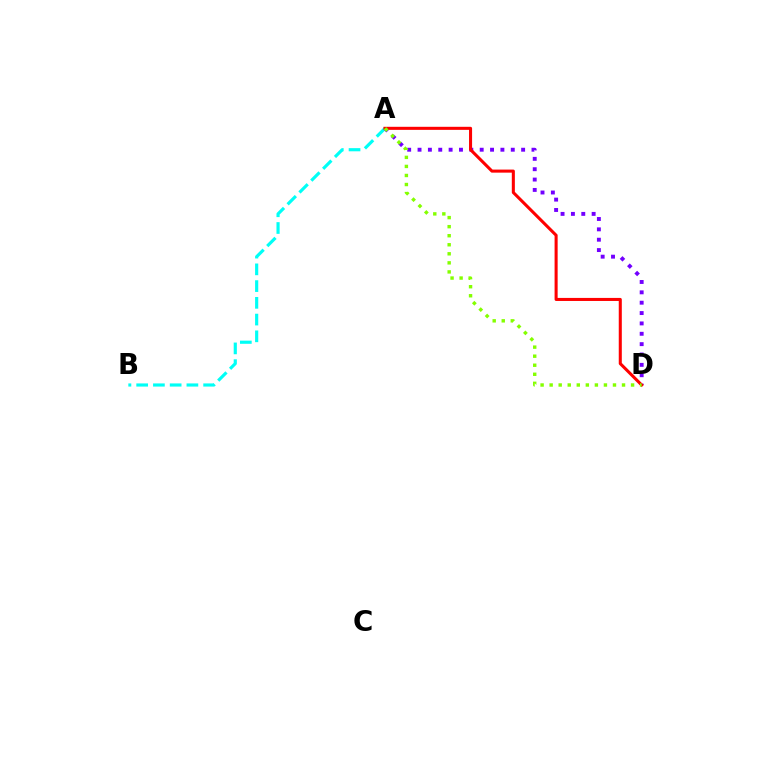{('A', 'B'): [{'color': '#00fff6', 'line_style': 'dashed', 'thickness': 2.27}], ('A', 'D'): [{'color': '#7200ff', 'line_style': 'dotted', 'thickness': 2.81}, {'color': '#ff0000', 'line_style': 'solid', 'thickness': 2.2}, {'color': '#84ff00', 'line_style': 'dotted', 'thickness': 2.46}]}